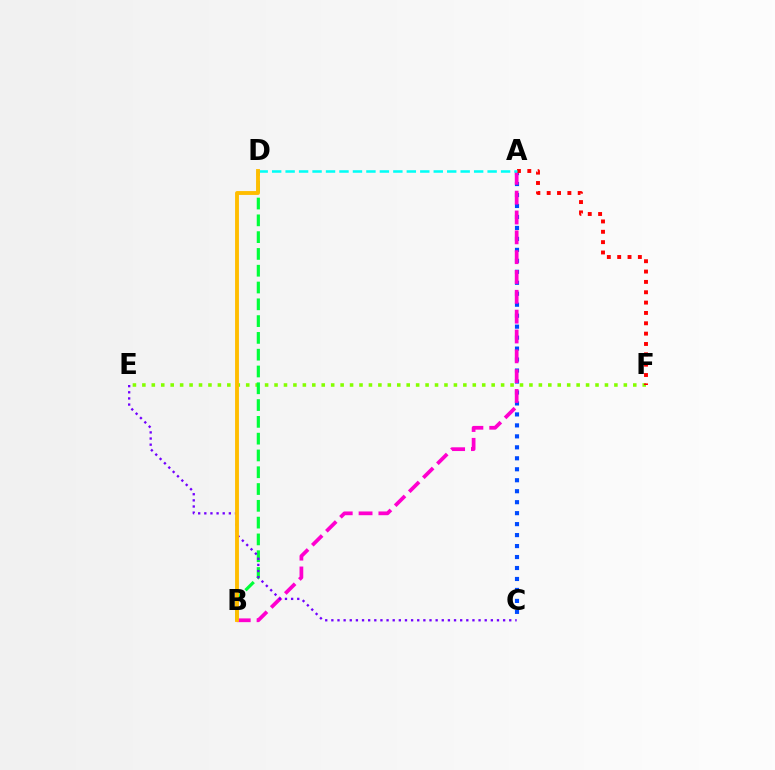{('A', 'C'): [{'color': '#004bff', 'line_style': 'dotted', 'thickness': 2.98}], ('E', 'F'): [{'color': '#84ff00', 'line_style': 'dotted', 'thickness': 2.56}], ('A', 'B'): [{'color': '#ff00cf', 'line_style': 'dashed', 'thickness': 2.69}], ('A', 'F'): [{'color': '#ff0000', 'line_style': 'dotted', 'thickness': 2.81}], ('B', 'D'): [{'color': '#00ff39', 'line_style': 'dashed', 'thickness': 2.28}, {'color': '#ffbd00', 'line_style': 'solid', 'thickness': 2.78}], ('C', 'E'): [{'color': '#7200ff', 'line_style': 'dotted', 'thickness': 1.67}], ('A', 'D'): [{'color': '#00fff6', 'line_style': 'dashed', 'thickness': 1.83}]}